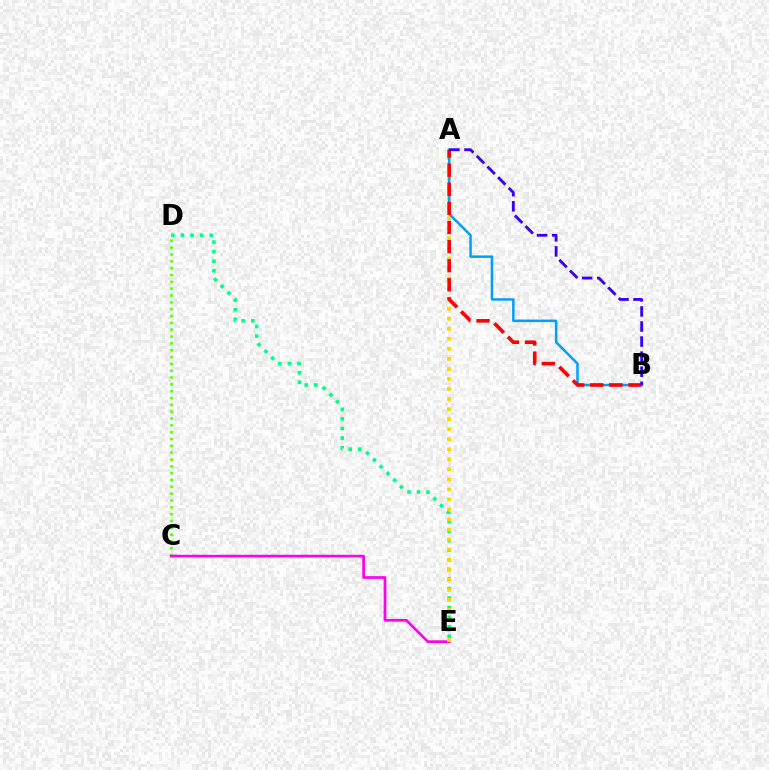{('C', 'D'): [{'color': '#4fff00', 'line_style': 'dotted', 'thickness': 1.86}], ('D', 'E'): [{'color': '#00ff86', 'line_style': 'dotted', 'thickness': 2.6}], ('C', 'E'): [{'color': '#ff00ed', 'line_style': 'solid', 'thickness': 1.94}], ('A', 'E'): [{'color': '#ffd500', 'line_style': 'dotted', 'thickness': 2.73}], ('A', 'B'): [{'color': '#009eff', 'line_style': 'solid', 'thickness': 1.79}, {'color': '#ff0000', 'line_style': 'dashed', 'thickness': 2.6}, {'color': '#3700ff', 'line_style': 'dashed', 'thickness': 2.05}]}